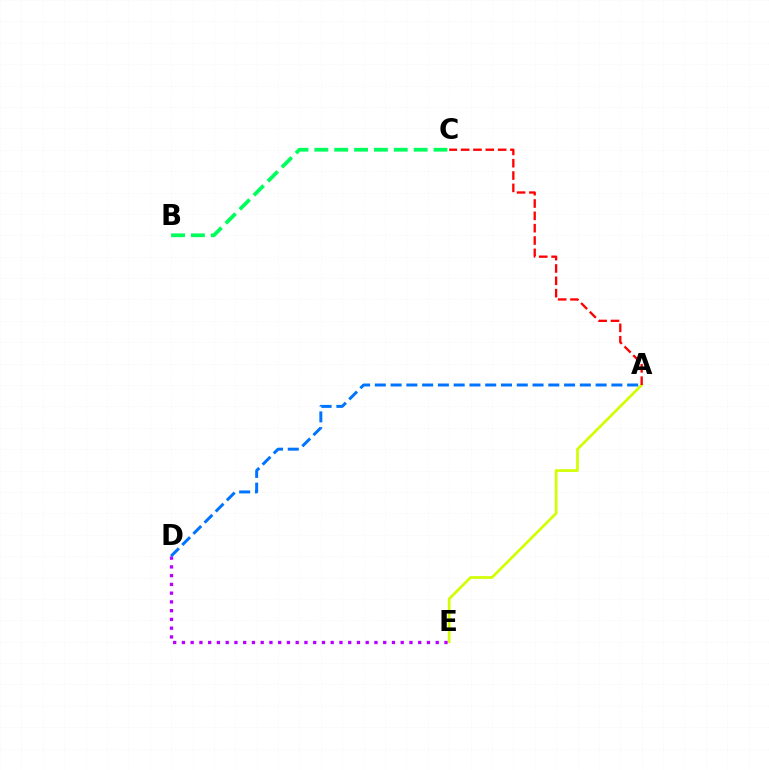{('A', 'E'): [{'color': '#d1ff00', 'line_style': 'solid', 'thickness': 1.95}], ('A', 'C'): [{'color': '#ff0000', 'line_style': 'dashed', 'thickness': 1.68}], ('D', 'E'): [{'color': '#b900ff', 'line_style': 'dotted', 'thickness': 2.38}], ('A', 'D'): [{'color': '#0074ff', 'line_style': 'dashed', 'thickness': 2.14}], ('B', 'C'): [{'color': '#00ff5c', 'line_style': 'dashed', 'thickness': 2.7}]}